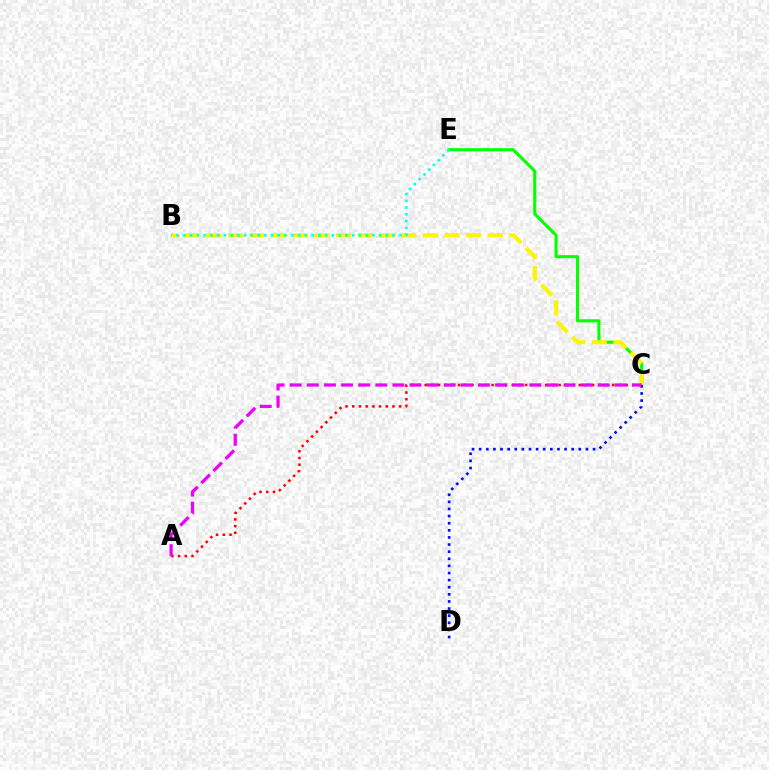{('C', 'E'): [{'color': '#08ff00', 'line_style': 'solid', 'thickness': 2.22}], ('B', 'C'): [{'color': '#fcf500', 'line_style': 'dashed', 'thickness': 2.94}], ('C', 'D'): [{'color': '#0010ff', 'line_style': 'dotted', 'thickness': 1.93}], ('A', 'C'): [{'color': '#ff0000', 'line_style': 'dotted', 'thickness': 1.82}, {'color': '#ee00ff', 'line_style': 'dashed', 'thickness': 2.32}], ('B', 'E'): [{'color': '#00fff6', 'line_style': 'dotted', 'thickness': 1.83}]}